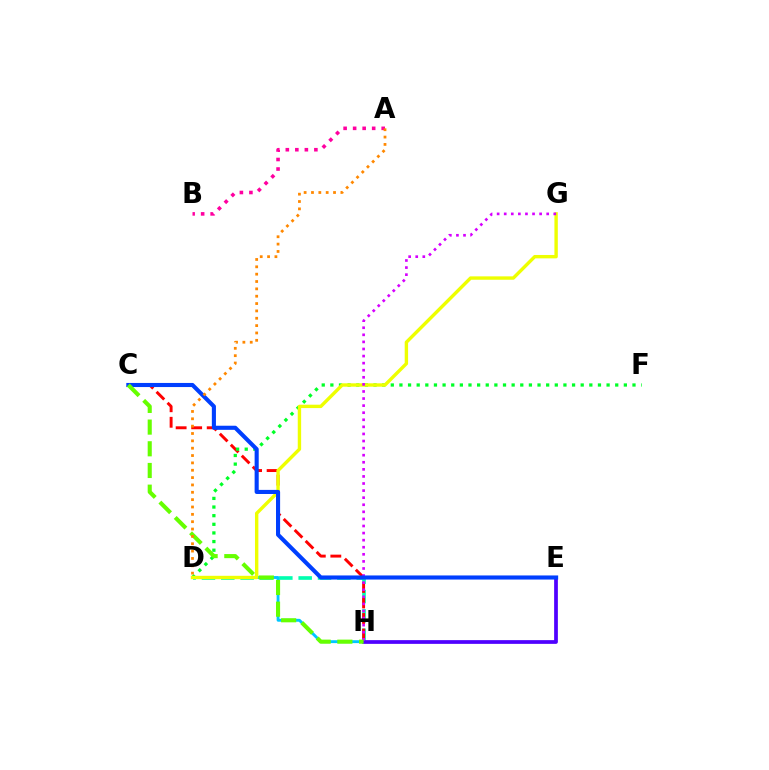{('D', 'H'): [{'color': '#00ffaf', 'line_style': 'dashed', 'thickness': 2.63}, {'color': '#00c7ff', 'line_style': 'solid', 'thickness': 2.07}], ('C', 'H'): [{'color': '#ff0000', 'line_style': 'dashed', 'thickness': 2.11}, {'color': '#66ff00', 'line_style': 'dashed', 'thickness': 2.95}], ('A', 'B'): [{'color': '#ff00a0', 'line_style': 'dotted', 'thickness': 2.59}], ('D', 'F'): [{'color': '#00ff27', 'line_style': 'dotted', 'thickness': 2.35}], ('E', 'H'): [{'color': '#4f00ff', 'line_style': 'solid', 'thickness': 2.68}], ('D', 'G'): [{'color': '#eeff00', 'line_style': 'solid', 'thickness': 2.44}], ('G', 'H'): [{'color': '#d600ff', 'line_style': 'dotted', 'thickness': 1.92}], ('C', 'E'): [{'color': '#003fff', 'line_style': 'solid', 'thickness': 2.95}], ('A', 'D'): [{'color': '#ff8800', 'line_style': 'dotted', 'thickness': 2.0}]}